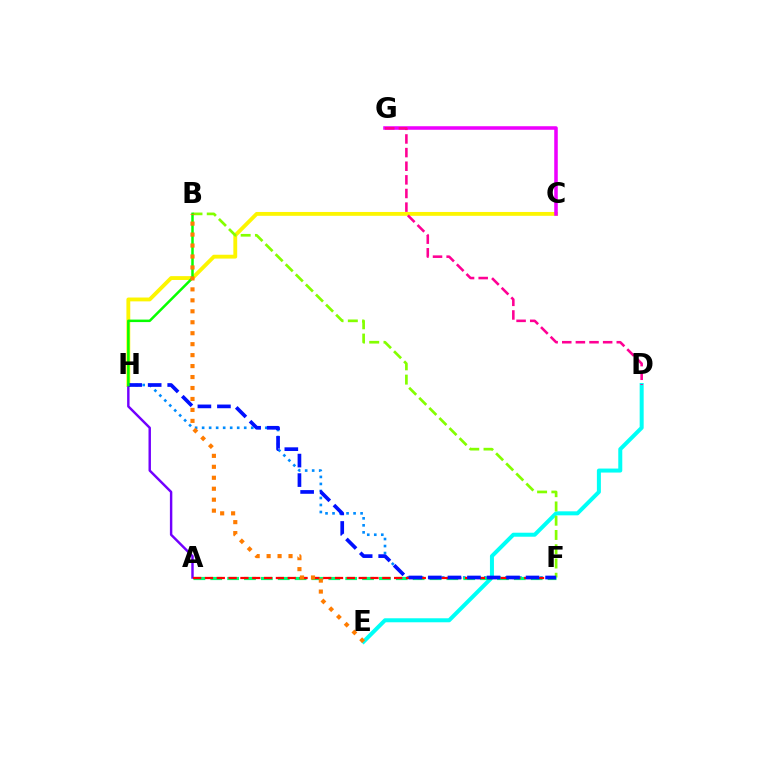{('C', 'H'): [{'color': '#fcf500', 'line_style': 'solid', 'thickness': 2.77}], ('A', 'H'): [{'color': '#7200ff', 'line_style': 'solid', 'thickness': 1.75}], ('D', 'E'): [{'color': '#00fff6', 'line_style': 'solid', 'thickness': 2.88}], ('C', 'G'): [{'color': '#ee00ff', 'line_style': 'solid', 'thickness': 2.55}], ('B', 'F'): [{'color': '#84ff00', 'line_style': 'dashed', 'thickness': 1.94}], ('F', 'H'): [{'color': '#008cff', 'line_style': 'dotted', 'thickness': 1.91}, {'color': '#0010ff', 'line_style': 'dashed', 'thickness': 2.65}], ('A', 'F'): [{'color': '#00ff74', 'line_style': 'dashed', 'thickness': 2.29}, {'color': '#ff0000', 'line_style': 'dashed', 'thickness': 1.61}], ('B', 'H'): [{'color': '#08ff00', 'line_style': 'solid', 'thickness': 1.8}], ('D', 'G'): [{'color': '#ff0094', 'line_style': 'dashed', 'thickness': 1.85}], ('B', 'E'): [{'color': '#ff7c00', 'line_style': 'dotted', 'thickness': 2.98}]}